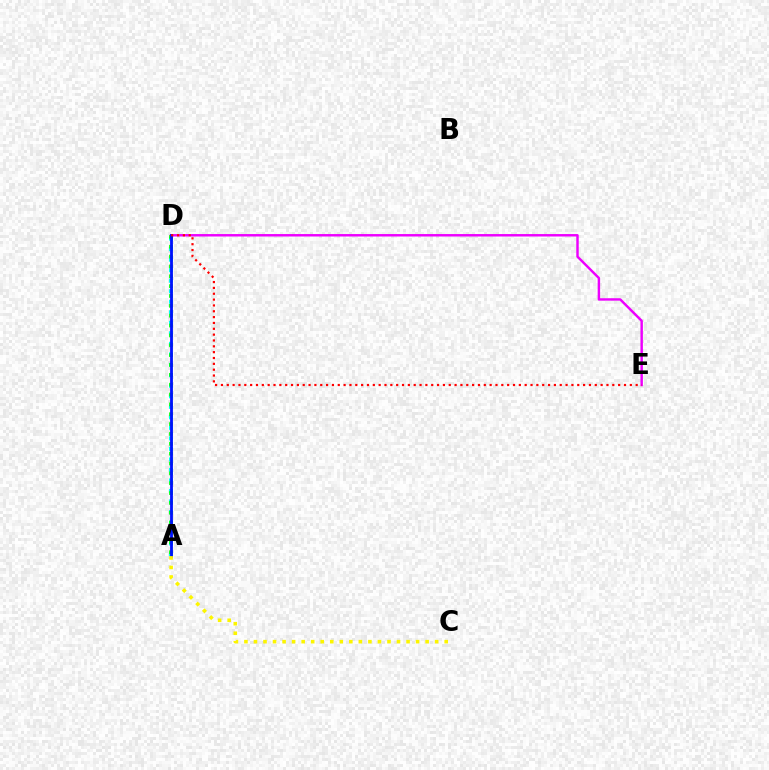{('A', 'D'): [{'color': '#00fff6', 'line_style': 'dotted', 'thickness': 2.86}, {'color': '#08ff00', 'line_style': 'dotted', 'thickness': 2.68}, {'color': '#0010ff', 'line_style': 'solid', 'thickness': 2.03}], ('D', 'E'): [{'color': '#ee00ff', 'line_style': 'solid', 'thickness': 1.76}, {'color': '#ff0000', 'line_style': 'dotted', 'thickness': 1.59}], ('A', 'C'): [{'color': '#fcf500', 'line_style': 'dotted', 'thickness': 2.59}]}